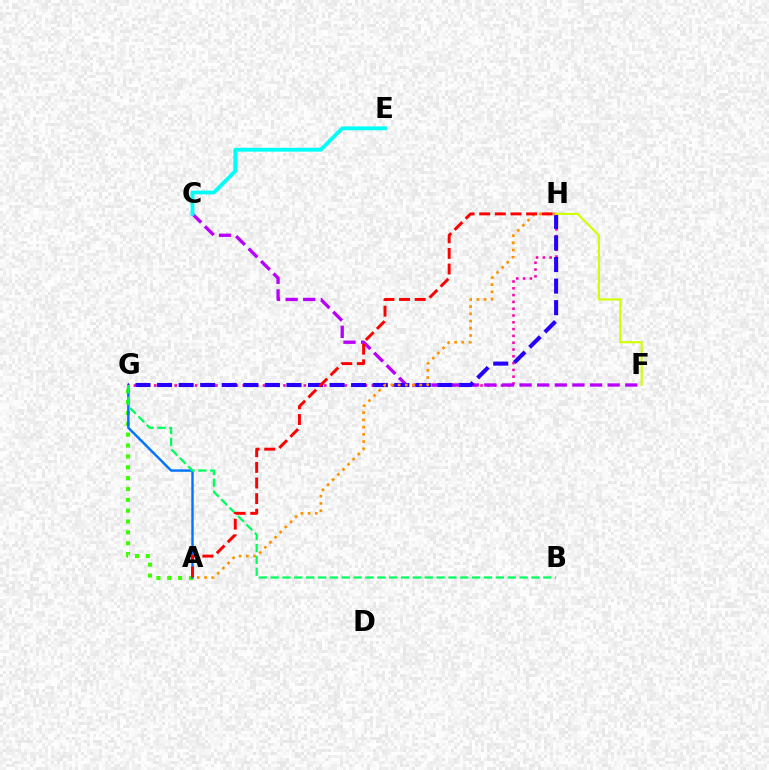{('A', 'G'): [{'color': '#3dff00', 'line_style': 'dotted', 'thickness': 2.95}, {'color': '#0074ff', 'line_style': 'solid', 'thickness': 1.74}], ('G', 'H'): [{'color': '#ff00ac', 'line_style': 'dotted', 'thickness': 1.85}, {'color': '#2500ff', 'line_style': 'dashed', 'thickness': 2.93}], ('C', 'F'): [{'color': '#b900ff', 'line_style': 'dashed', 'thickness': 2.39}], ('C', 'E'): [{'color': '#00fff6', 'line_style': 'solid', 'thickness': 2.75}], ('B', 'G'): [{'color': '#00ff5c', 'line_style': 'dashed', 'thickness': 1.61}], ('A', 'H'): [{'color': '#ff9400', 'line_style': 'dotted', 'thickness': 1.96}, {'color': '#ff0000', 'line_style': 'dashed', 'thickness': 2.12}], ('F', 'H'): [{'color': '#d1ff00', 'line_style': 'solid', 'thickness': 1.51}]}